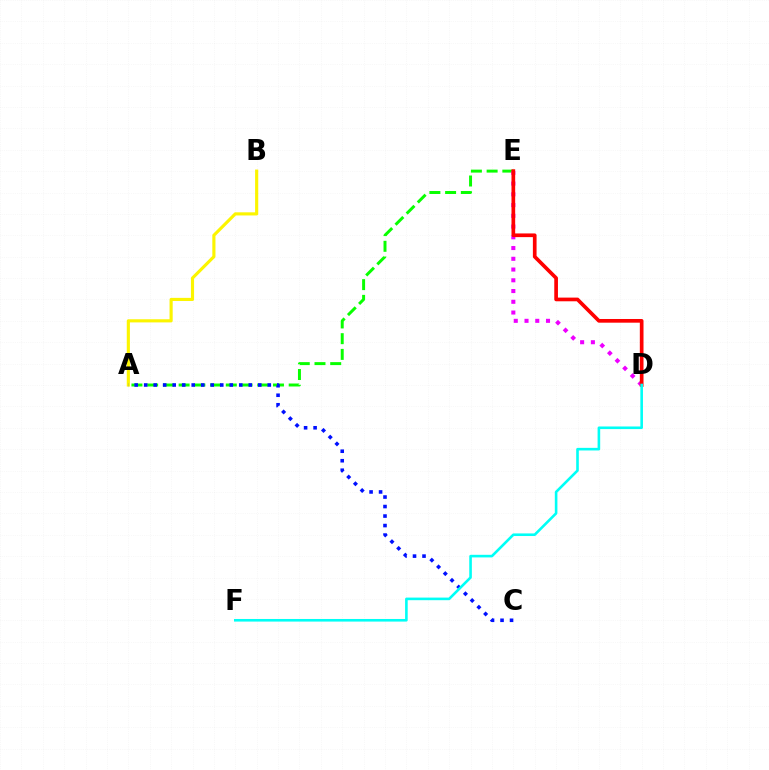{('A', 'E'): [{'color': '#08ff00', 'line_style': 'dashed', 'thickness': 2.14}], ('D', 'E'): [{'color': '#ee00ff', 'line_style': 'dotted', 'thickness': 2.92}, {'color': '#ff0000', 'line_style': 'solid', 'thickness': 2.65}], ('A', 'B'): [{'color': '#fcf500', 'line_style': 'solid', 'thickness': 2.26}], ('A', 'C'): [{'color': '#0010ff', 'line_style': 'dotted', 'thickness': 2.58}], ('D', 'F'): [{'color': '#00fff6', 'line_style': 'solid', 'thickness': 1.88}]}